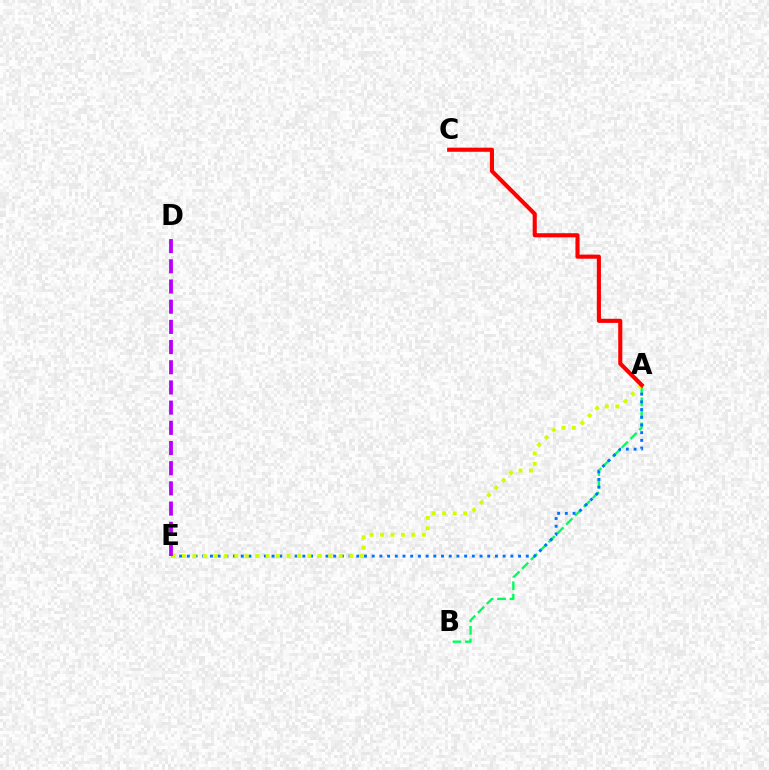{('A', 'B'): [{'color': '#00ff5c', 'line_style': 'dashed', 'thickness': 1.7}], ('A', 'E'): [{'color': '#0074ff', 'line_style': 'dotted', 'thickness': 2.09}, {'color': '#d1ff00', 'line_style': 'dotted', 'thickness': 2.84}], ('A', 'C'): [{'color': '#ff0000', 'line_style': 'solid', 'thickness': 2.96}], ('D', 'E'): [{'color': '#b900ff', 'line_style': 'dashed', 'thickness': 2.74}]}